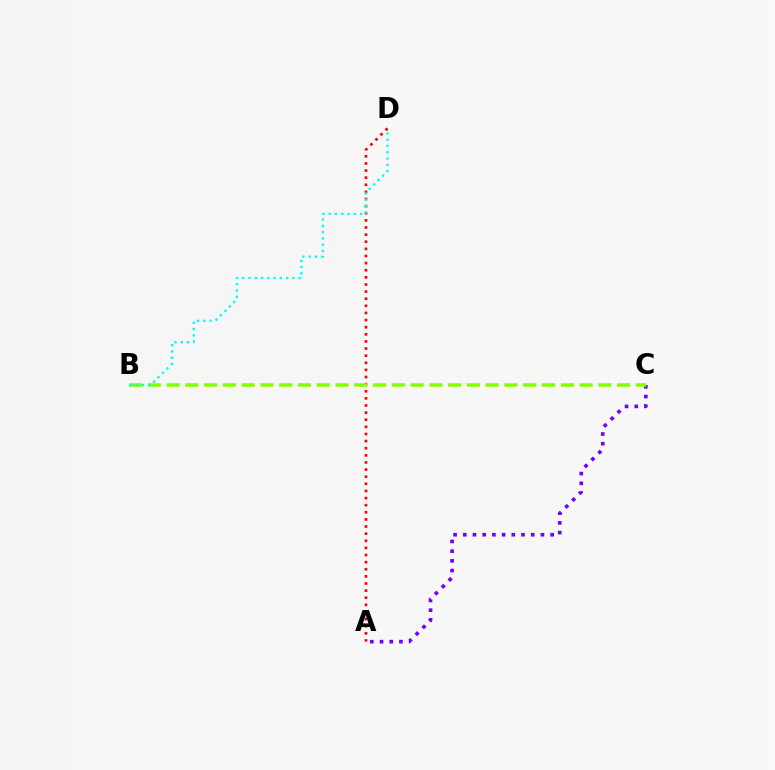{('A', 'C'): [{'color': '#7200ff', 'line_style': 'dotted', 'thickness': 2.64}], ('A', 'D'): [{'color': '#ff0000', 'line_style': 'dotted', 'thickness': 1.93}], ('B', 'C'): [{'color': '#84ff00', 'line_style': 'dashed', 'thickness': 2.55}], ('B', 'D'): [{'color': '#00fff6', 'line_style': 'dotted', 'thickness': 1.71}]}